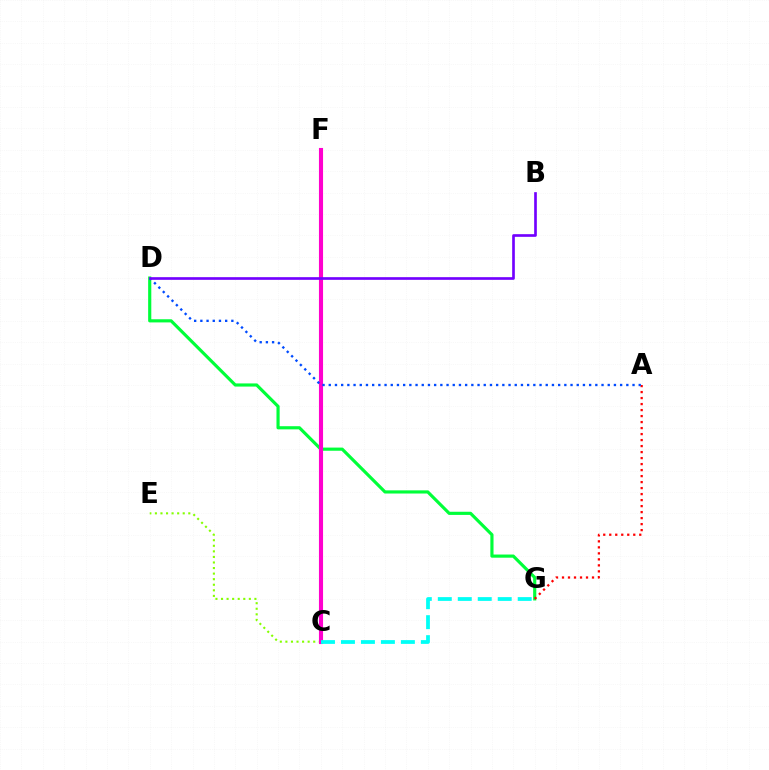{('C', 'F'): [{'color': '#ffbd00', 'line_style': 'solid', 'thickness': 2.6}, {'color': '#ff00cf', 'line_style': 'solid', 'thickness': 2.96}], ('C', 'E'): [{'color': '#84ff00', 'line_style': 'dotted', 'thickness': 1.51}], ('D', 'G'): [{'color': '#00ff39', 'line_style': 'solid', 'thickness': 2.27}], ('C', 'G'): [{'color': '#00fff6', 'line_style': 'dashed', 'thickness': 2.71}], ('A', 'G'): [{'color': '#ff0000', 'line_style': 'dotted', 'thickness': 1.63}], ('A', 'D'): [{'color': '#004bff', 'line_style': 'dotted', 'thickness': 1.68}], ('B', 'D'): [{'color': '#7200ff', 'line_style': 'solid', 'thickness': 1.92}]}